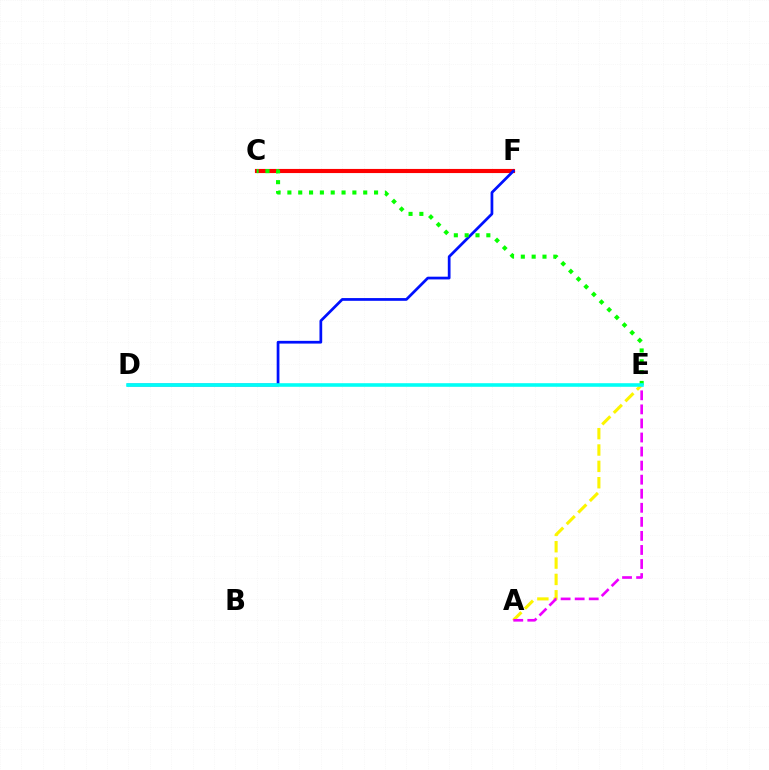{('A', 'E'): [{'color': '#fcf500', 'line_style': 'dashed', 'thickness': 2.22}, {'color': '#ee00ff', 'line_style': 'dashed', 'thickness': 1.91}], ('C', 'F'): [{'color': '#ff0000', 'line_style': 'solid', 'thickness': 2.97}], ('D', 'F'): [{'color': '#0010ff', 'line_style': 'solid', 'thickness': 1.97}], ('C', 'E'): [{'color': '#08ff00', 'line_style': 'dotted', 'thickness': 2.94}], ('D', 'E'): [{'color': '#00fff6', 'line_style': 'solid', 'thickness': 2.58}]}